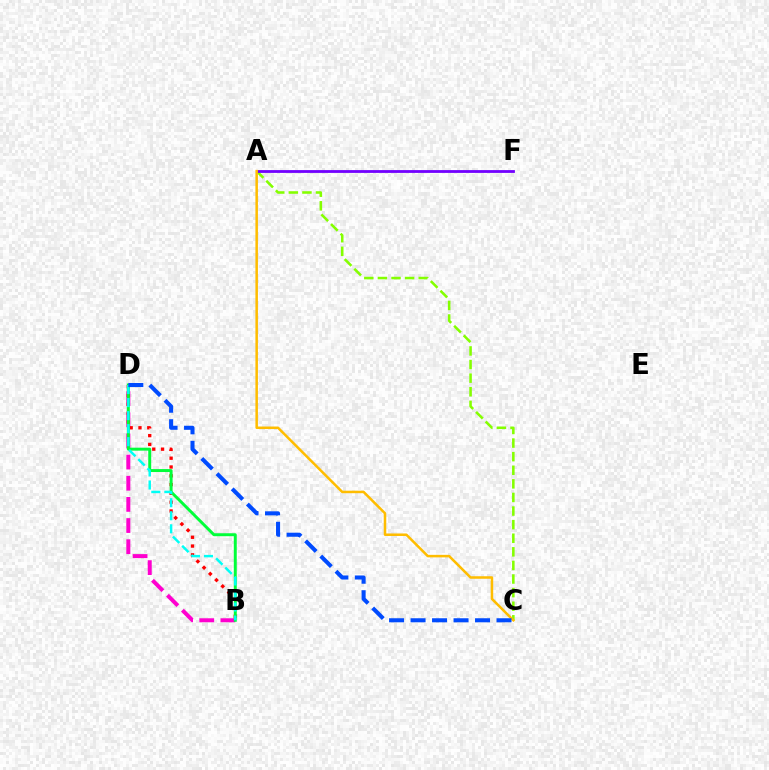{('B', 'D'): [{'color': '#ff00cf', 'line_style': 'dashed', 'thickness': 2.87}, {'color': '#ff0000', 'line_style': 'dotted', 'thickness': 2.39}, {'color': '#00ff39', 'line_style': 'solid', 'thickness': 2.13}, {'color': '#00fff6', 'line_style': 'dashed', 'thickness': 1.77}], ('A', 'C'): [{'color': '#84ff00', 'line_style': 'dashed', 'thickness': 1.85}, {'color': '#ffbd00', 'line_style': 'solid', 'thickness': 1.81}], ('A', 'F'): [{'color': '#7200ff', 'line_style': 'solid', 'thickness': 2.02}], ('C', 'D'): [{'color': '#004bff', 'line_style': 'dashed', 'thickness': 2.92}]}